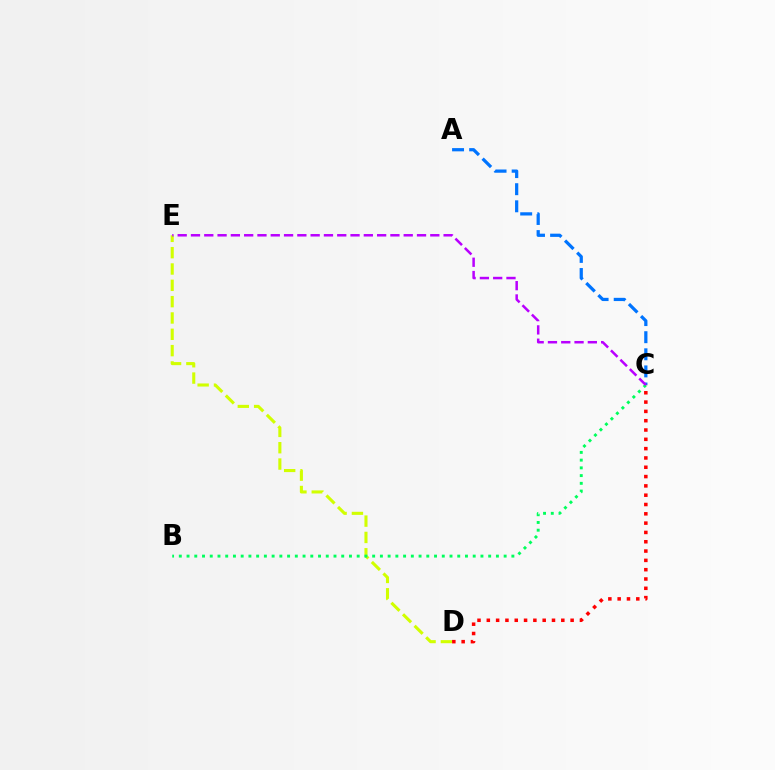{('D', 'E'): [{'color': '#d1ff00', 'line_style': 'dashed', 'thickness': 2.22}], ('A', 'C'): [{'color': '#0074ff', 'line_style': 'dashed', 'thickness': 2.32}], ('C', 'D'): [{'color': '#ff0000', 'line_style': 'dotted', 'thickness': 2.53}], ('B', 'C'): [{'color': '#00ff5c', 'line_style': 'dotted', 'thickness': 2.1}], ('C', 'E'): [{'color': '#b900ff', 'line_style': 'dashed', 'thickness': 1.81}]}